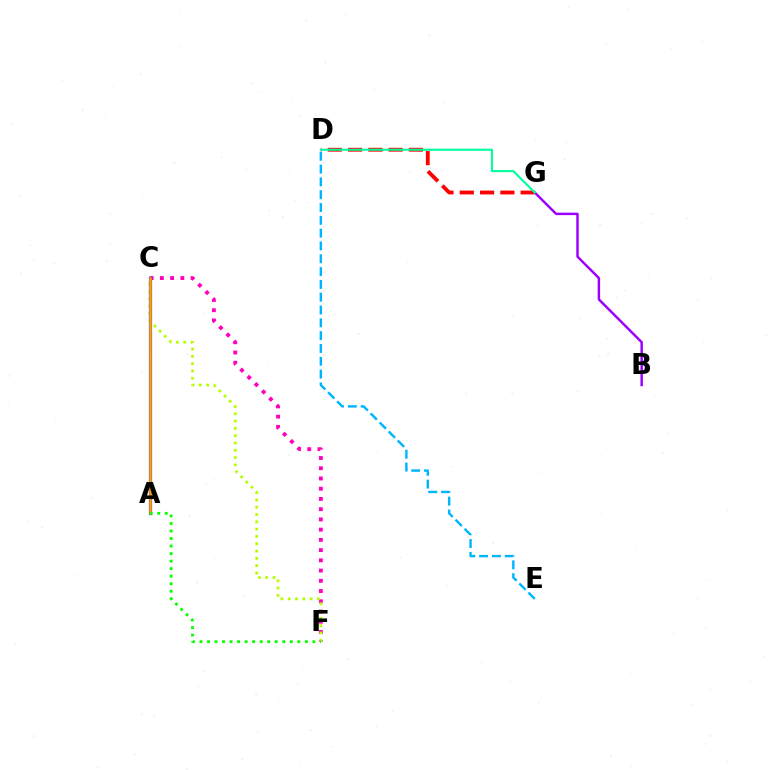{('C', 'F'): [{'color': '#ff00bd', 'line_style': 'dotted', 'thickness': 2.78}, {'color': '#b3ff00', 'line_style': 'dotted', 'thickness': 1.98}], ('D', 'G'): [{'color': '#ff0000', 'line_style': 'dashed', 'thickness': 2.76}, {'color': '#00ff9d', 'line_style': 'solid', 'thickness': 1.52}], ('D', 'E'): [{'color': '#00b5ff', 'line_style': 'dashed', 'thickness': 1.74}], ('A', 'C'): [{'color': '#0010ff', 'line_style': 'solid', 'thickness': 2.28}, {'color': '#ffa500', 'line_style': 'solid', 'thickness': 1.86}], ('B', 'G'): [{'color': '#9b00ff', 'line_style': 'solid', 'thickness': 1.77}], ('A', 'F'): [{'color': '#08ff00', 'line_style': 'dotted', 'thickness': 2.05}]}